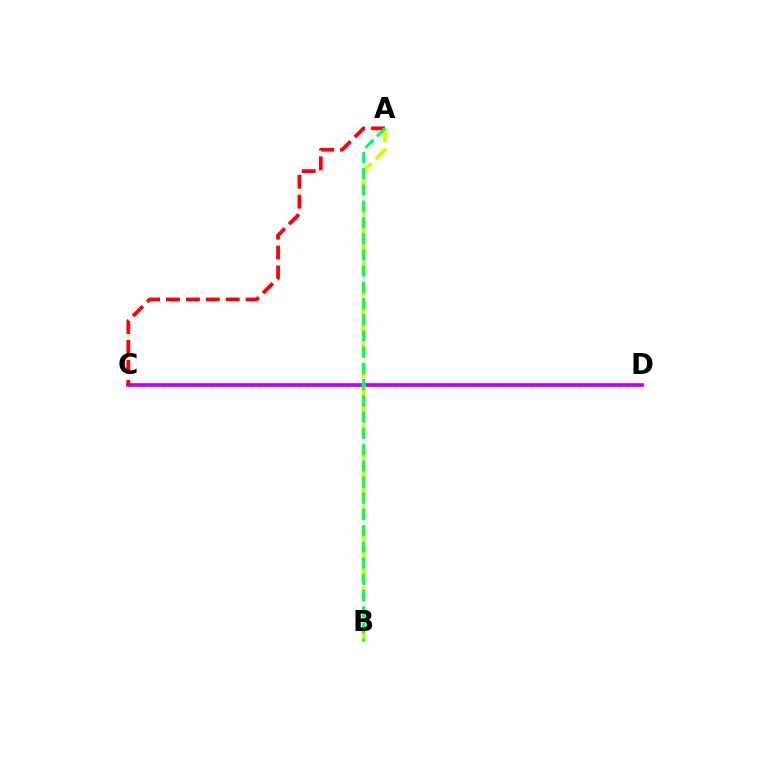{('C', 'D'): [{'color': '#0074ff', 'line_style': 'dotted', 'thickness': 1.85}, {'color': '#b900ff', 'line_style': 'solid', 'thickness': 2.64}], ('A', 'B'): [{'color': '#d1ff00', 'line_style': 'dashed', 'thickness': 2.76}, {'color': '#00ff5c', 'line_style': 'dashed', 'thickness': 2.2}], ('A', 'C'): [{'color': '#ff0000', 'line_style': 'dashed', 'thickness': 2.71}]}